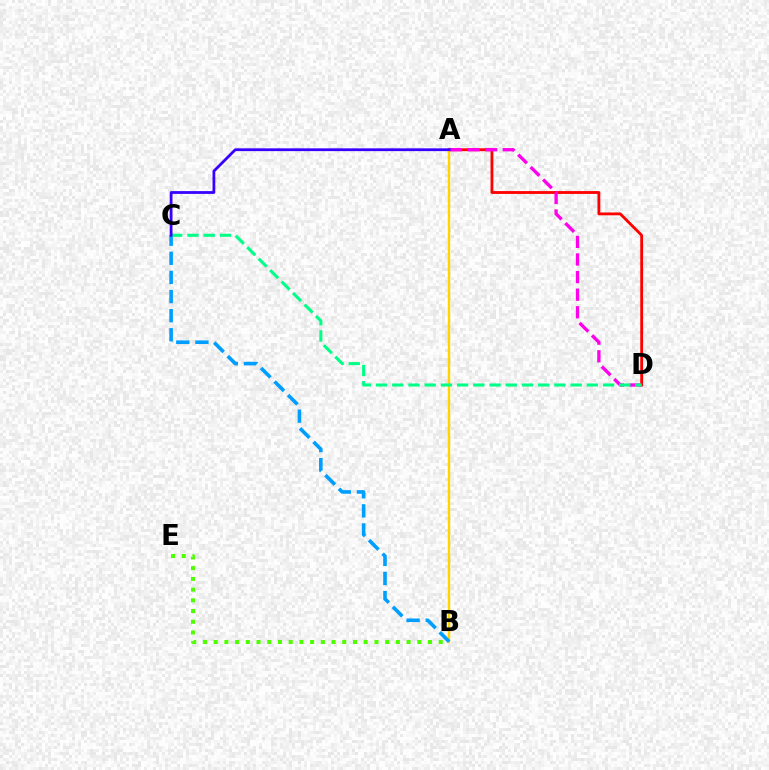{('A', 'D'): [{'color': '#ff0000', 'line_style': 'solid', 'thickness': 2.03}, {'color': '#ff00ed', 'line_style': 'dashed', 'thickness': 2.39}], ('A', 'B'): [{'color': '#ffd500', 'line_style': 'solid', 'thickness': 1.77}], ('B', 'C'): [{'color': '#009eff', 'line_style': 'dashed', 'thickness': 2.6}], ('B', 'E'): [{'color': '#4fff00', 'line_style': 'dotted', 'thickness': 2.91}], ('C', 'D'): [{'color': '#00ff86', 'line_style': 'dashed', 'thickness': 2.2}], ('A', 'C'): [{'color': '#3700ff', 'line_style': 'solid', 'thickness': 2.01}]}